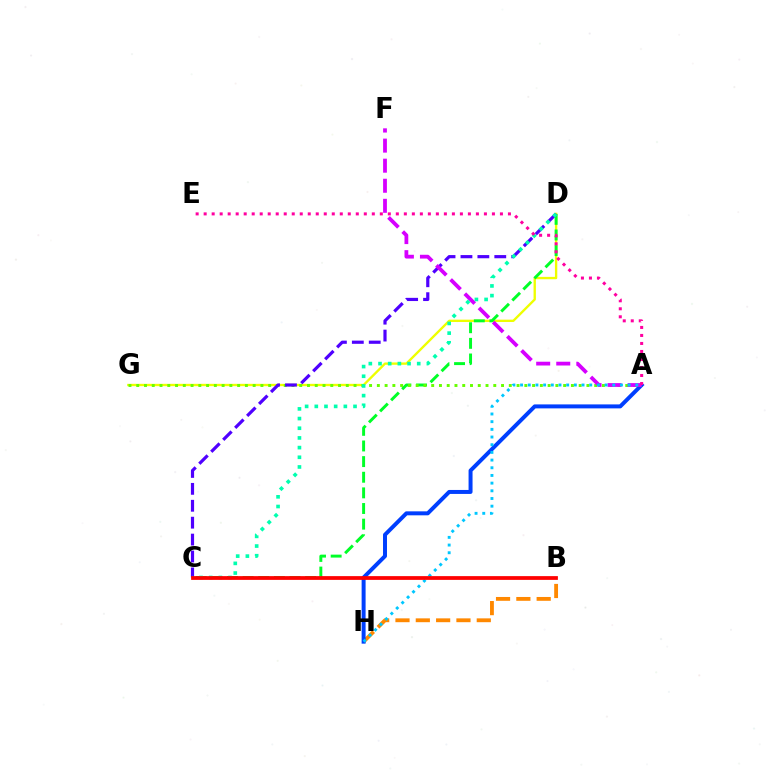{('D', 'G'): [{'color': '#eeff00', 'line_style': 'solid', 'thickness': 1.69}], ('B', 'H'): [{'color': '#ff8800', 'line_style': 'dashed', 'thickness': 2.76}], ('C', 'D'): [{'color': '#00ff27', 'line_style': 'dashed', 'thickness': 2.12}, {'color': '#4f00ff', 'line_style': 'dashed', 'thickness': 2.3}, {'color': '#00ffaf', 'line_style': 'dotted', 'thickness': 2.63}], ('A', 'G'): [{'color': '#66ff00', 'line_style': 'dotted', 'thickness': 2.11}], ('A', 'H'): [{'color': '#003fff', 'line_style': 'solid', 'thickness': 2.86}, {'color': '#00c7ff', 'line_style': 'dotted', 'thickness': 2.09}], ('A', 'F'): [{'color': '#d600ff', 'line_style': 'dashed', 'thickness': 2.73}], ('B', 'C'): [{'color': '#ff0000', 'line_style': 'solid', 'thickness': 2.71}], ('A', 'E'): [{'color': '#ff00a0', 'line_style': 'dotted', 'thickness': 2.18}]}